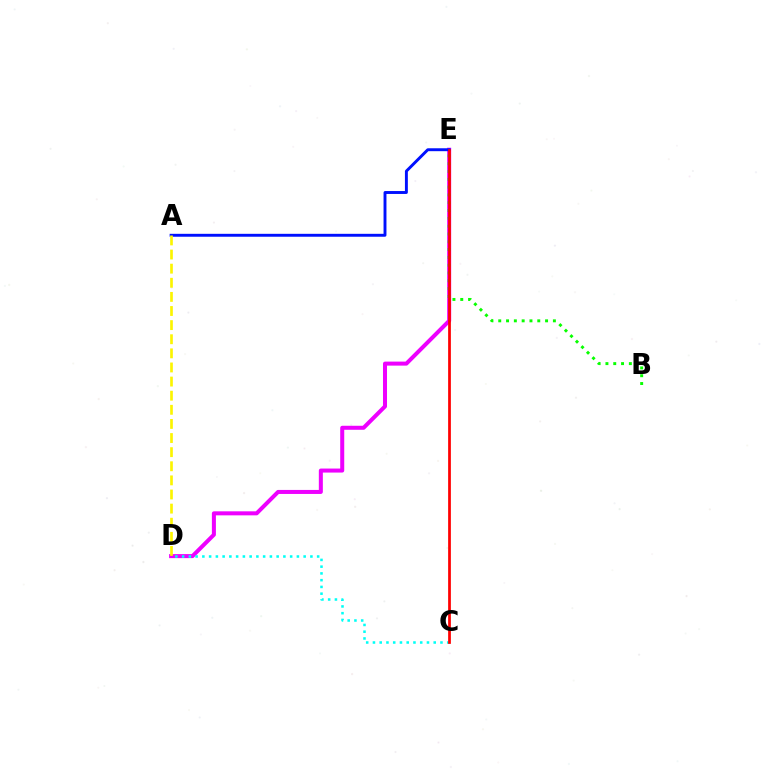{('D', 'E'): [{'color': '#ee00ff', 'line_style': 'solid', 'thickness': 2.89}], ('B', 'E'): [{'color': '#08ff00', 'line_style': 'dotted', 'thickness': 2.12}], ('A', 'E'): [{'color': '#0010ff', 'line_style': 'solid', 'thickness': 2.1}], ('C', 'D'): [{'color': '#00fff6', 'line_style': 'dotted', 'thickness': 1.83}], ('A', 'D'): [{'color': '#fcf500', 'line_style': 'dashed', 'thickness': 1.92}], ('C', 'E'): [{'color': '#ff0000', 'line_style': 'solid', 'thickness': 1.98}]}